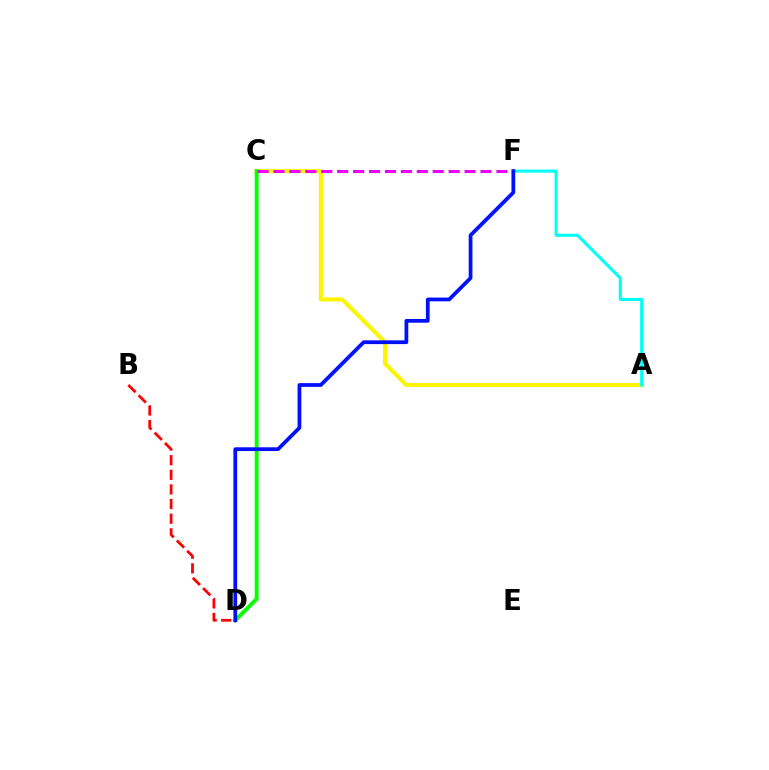{('A', 'C'): [{'color': '#fcf500', 'line_style': 'solid', 'thickness': 2.93}], ('A', 'F'): [{'color': '#00fff6', 'line_style': 'solid', 'thickness': 2.21}], ('C', 'D'): [{'color': '#08ff00', 'line_style': 'solid', 'thickness': 2.81}], ('B', 'D'): [{'color': '#ff0000', 'line_style': 'dashed', 'thickness': 1.99}], ('C', 'F'): [{'color': '#ee00ff', 'line_style': 'dashed', 'thickness': 2.16}], ('D', 'F'): [{'color': '#0010ff', 'line_style': 'solid', 'thickness': 2.7}]}